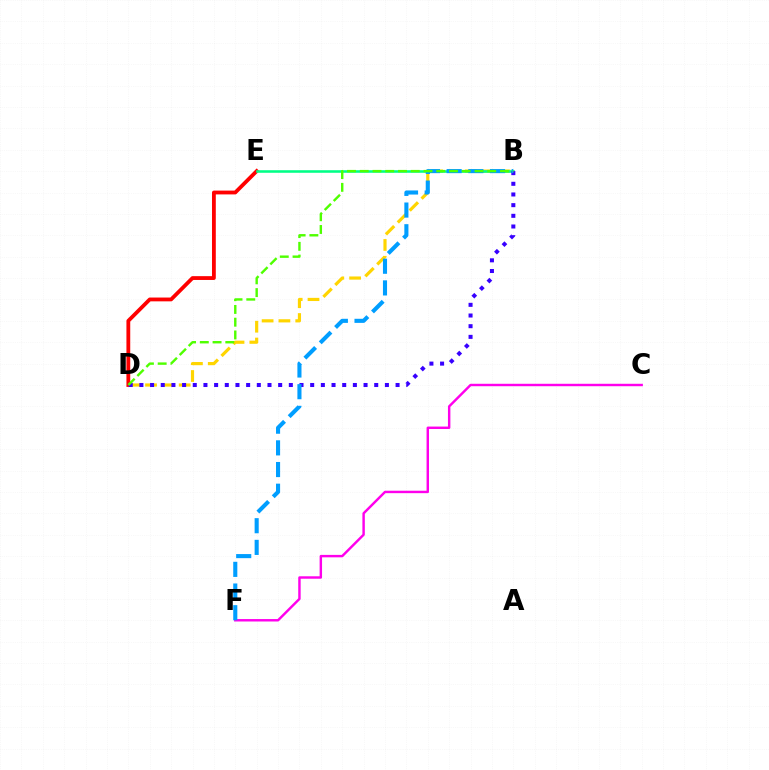{('B', 'D'): [{'color': '#ffd500', 'line_style': 'dashed', 'thickness': 2.29}, {'color': '#3700ff', 'line_style': 'dotted', 'thickness': 2.9}, {'color': '#4fff00', 'line_style': 'dashed', 'thickness': 1.73}], ('D', 'E'): [{'color': '#ff0000', 'line_style': 'solid', 'thickness': 2.74}], ('B', 'E'): [{'color': '#00ff86', 'line_style': 'solid', 'thickness': 1.84}], ('C', 'F'): [{'color': '#ff00ed', 'line_style': 'solid', 'thickness': 1.75}], ('B', 'F'): [{'color': '#009eff', 'line_style': 'dashed', 'thickness': 2.94}]}